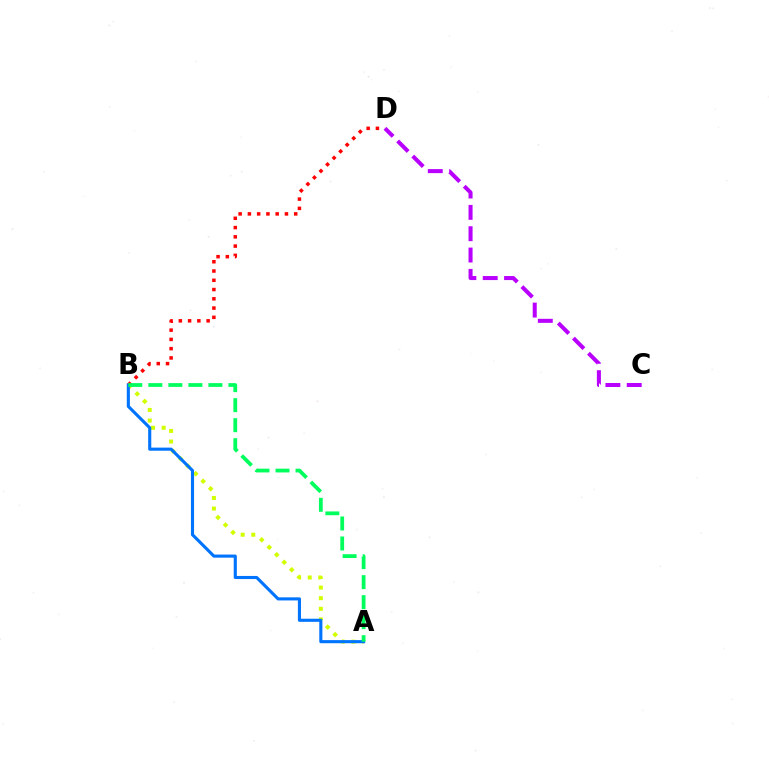{('B', 'D'): [{'color': '#ff0000', 'line_style': 'dotted', 'thickness': 2.52}], ('C', 'D'): [{'color': '#b900ff', 'line_style': 'dashed', 'thickness': 2.9}], ('A', 'B'): [{'color': '#d1ff00', 'line_style': 'dotted', 'thickness': 2.88}, {'color': '#0074ff', 'line_style': 'solid', 'thickness': 2.24}, {'color': '#00ff5c', 'line_style': 'dashed', 'thickness': 2.72}]}